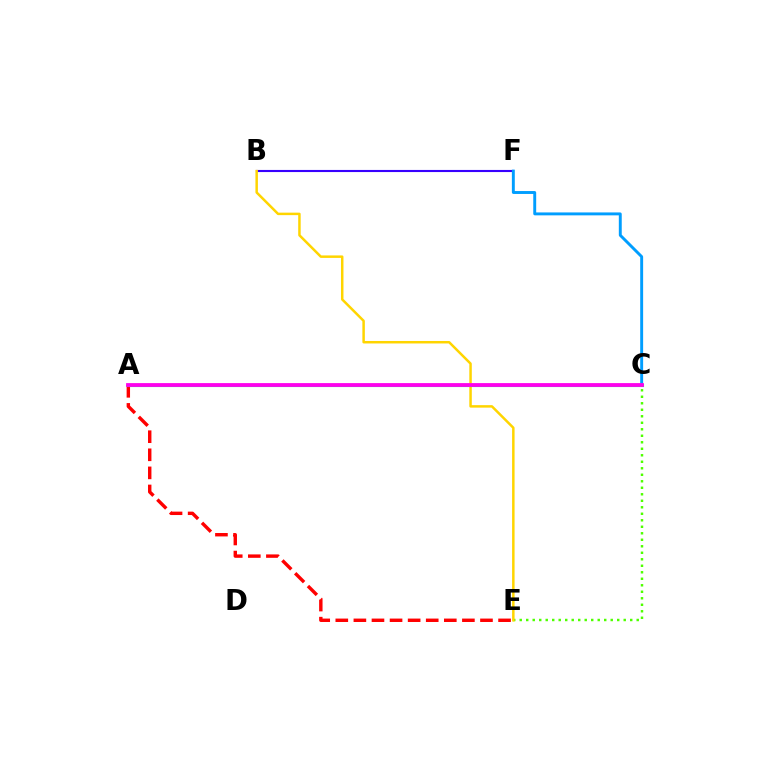{('B', 'F'): [{'color': '#3700ff', 'line_style': 'solid', 'thickness': 1.52}], ('C', 'F'): [{'color': '#009eff', 'line_style': 'solid', 'thickness': 2.1}], ('C', 'E'): [{'color': '#4fff00', 'line_style': 'dotted', 'thickness': 1.77}], ('A', 'E'): [{'color': '#ff0000', 'line_style': 'dashed', 'thickness': 2.46}], ('B', 'E'): [{'color': '#ffd500', 'line_style': 'solid', 'thickness': 1.79}], ('A', 'C'): [{'color': '#00ff86', 'line_style': 'solid', 'thickness': 2.25}, {'color': '#ff00ed', 'line_style': 'solid', 'thickness': 2.72}]}